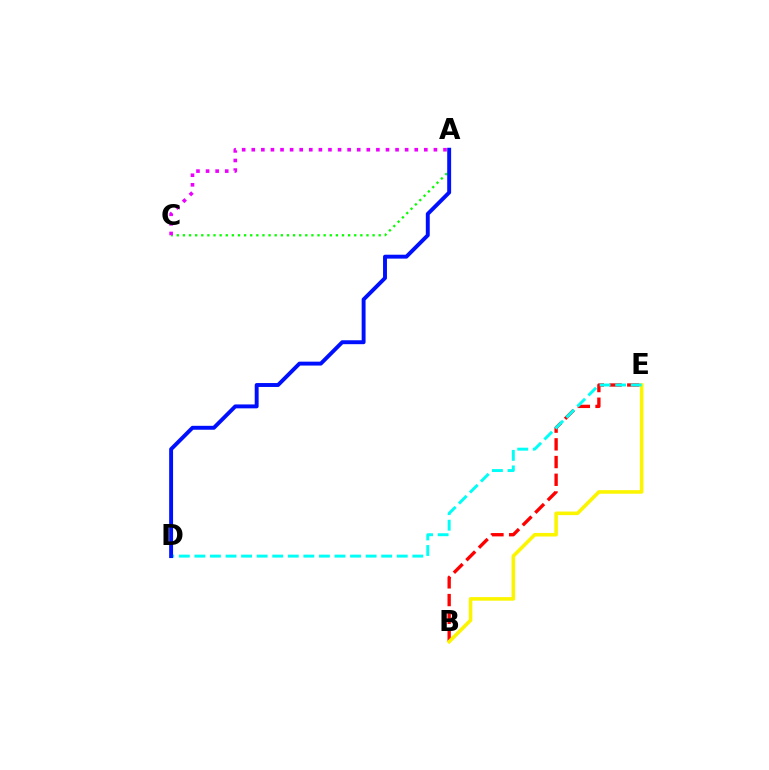{('B', 'E'): [{'color': '#ff0000', 'line_style': 'dashed', 'thickness': 2.41}, {'color': '#fcf500', 'line_style': 'solid', 'thickness': 2.57}], ('A', 'C'): [{'color': '#08ff00', 'line_style': 'dotted', 'thickness': 1.66}, {'color': '#ee00ff', 'line_style': 'dotted', 'thickness': 2.6}], ('D', 'E'): [{'color': '#00fff6', 'line_style': 'dashed', 'thickness': 2.11}], ('A', 'D'): [{'color': '#0010ff', 'line_style': 'solid', 'thickness': 2.82}]}